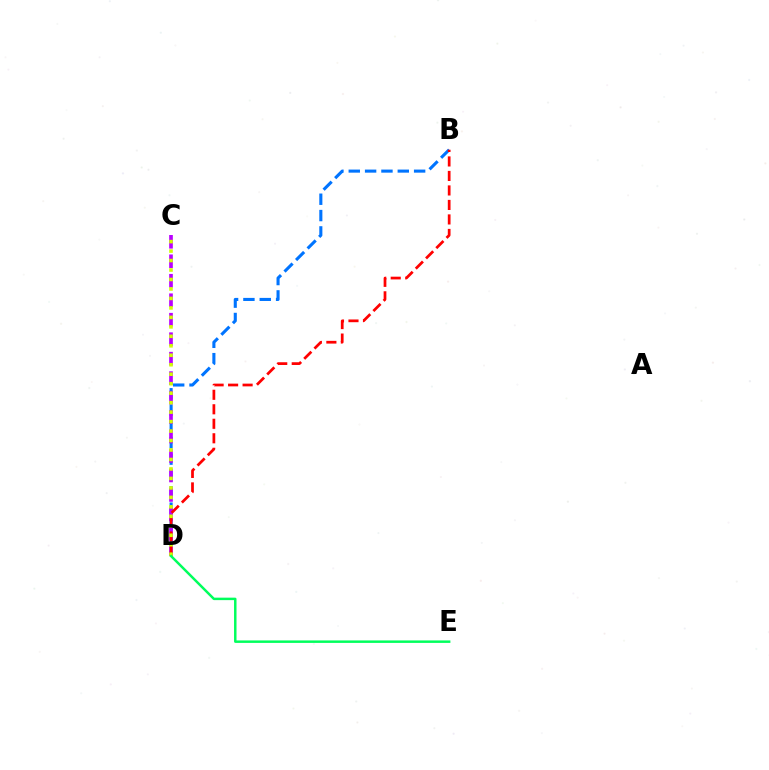{('B', 'D'): [{'color': '#0074ff', 'line_style': 'dashed', 'thickness': 2.22}, {'color': '#ff0000', 'line_style': 'dashed', 'thickness': 1.97}], ('C', 'D'): [{'color': '#b900ff', 'line_style': 'dashed', 'thickness': 2.65}, {'color': '#d1ff00', 'line_style': 'dotted', 'thickness': 2.57}], ('D', 'E'): [{'color': '#00ff5c', 'line_style': 'solid', 'thickness': 1.78}]}